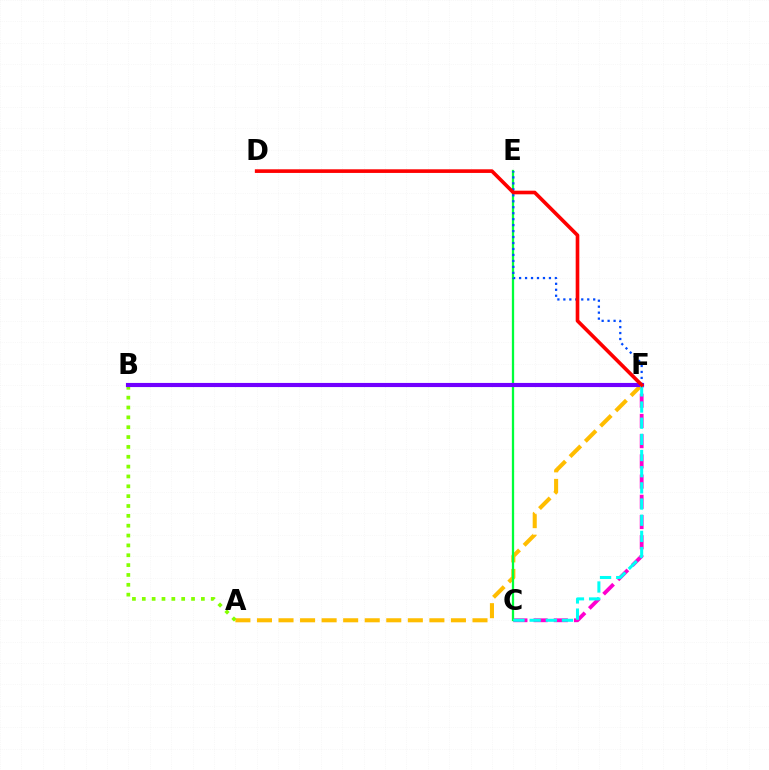{('C', 'F'): [{'color': '#ff00cf', 'line_style': 'dashed', 'thickness': 2.75}, {'color': '#00fff6', 'line_style': 'dashed', 'thickness': 2.2}], ('A', 'F'): [{'color': '#ffbd00', 'line_style': 'dashed', 'thickness': 2.93}], ('A', 'B'): [{'color': '#84ff00', 'line_style': 'dotted', 'thickness': 2.68}], ('C', 'E'): [{'color': '#00ff39', 'line_style': 'solid', 'thickness': 1.64}], ('B', 'F'): [{'color': '#7200ff', 'line_style': 'solid', 'thickness': 2.97}], ('E', 'F'): [{'color': '#004bff', 'line_style': 'dotted', 'thickness': 1.62}], ('D', 'F'): [{'color': '#ff0000', 'line_style': 'solid', 'thickness': 2.62}]}